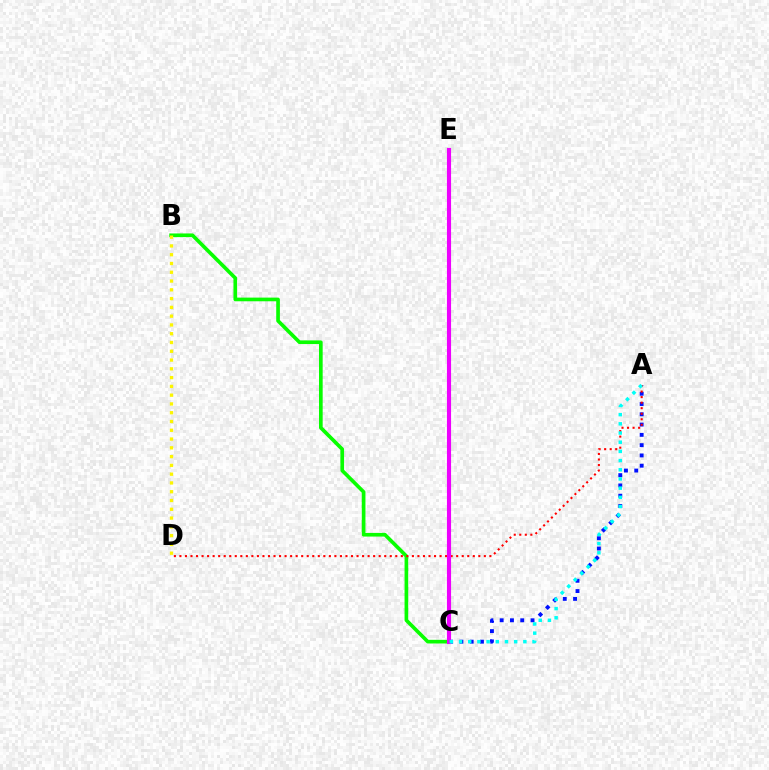{('A', 'C'): [{'color': '#0010ff', 'line_style': 'dotted', 'thickness': 2.79}, {'color': '#00fff6', 'line_style': 'dotted', 'thickness': 2.5}], ('B', 'C'): [{'color': '#08ff00', 'line_style': 'solid', 'thickness': 2.64}], ('A', 'D'): [{'color': '#ff0000', 'line_style': 'dotted', 'thickness': 1.5}], ('C', 'E'): [{'color': '#ee00ff', 'line_style': 'solid', 'thickness': 2.97}], ('B', 'D'): [{'color': '#fcf500', 'line_style': 'dotted', 'thickness': 2.38}]}